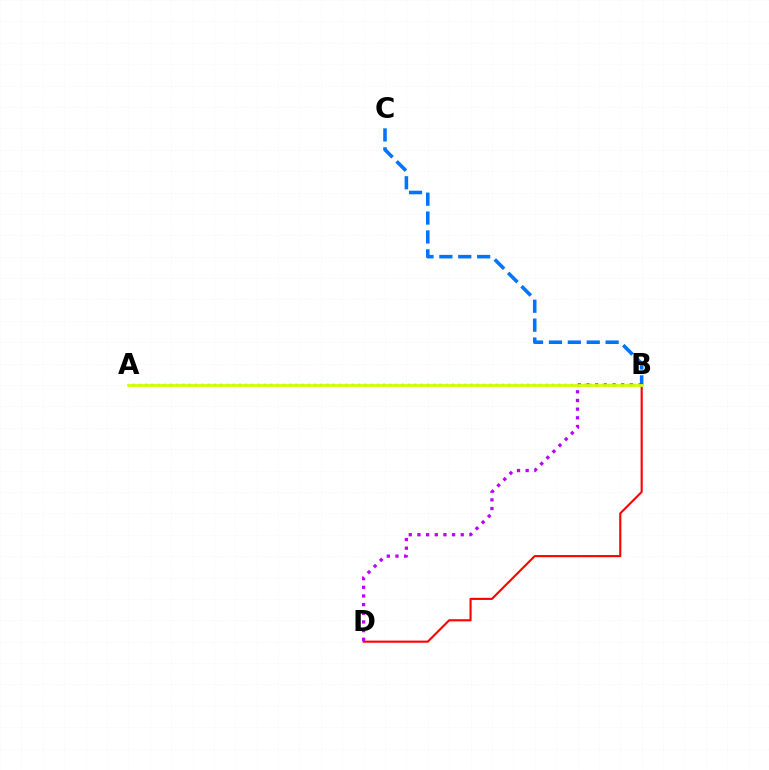{('A', 'B'): [{'color': '#00ff5c', 'line_style': 'dotted', 'thickness': 1.7}, {'color': '#d1ff00', 'line_style': 'solid', 'thickness': 2.0}], ('B', 'D'): [{'color': '#ff0000', 'line_style': 'solid', 'thickness': 1.52}, {'color': '#b900ff', 'line_style': 'dotted', 'thickness': 2.36}], ('B', 'C'): [{'color': '#0074ff', 'line_style': 'dashed', 'thickness': 2.57}]}